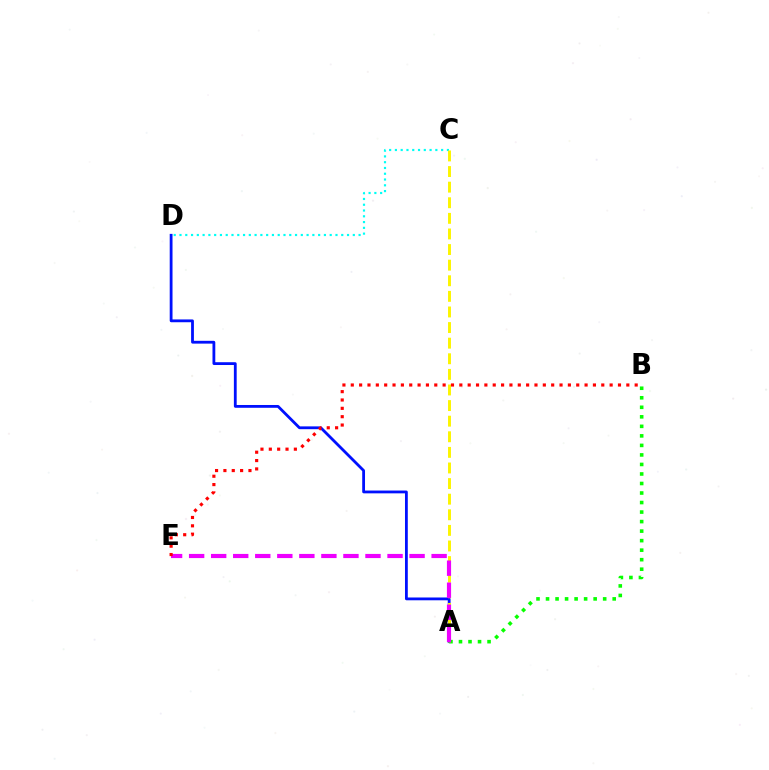{('A', 'B'): [{'color': '#08ff00', 'line_style': 'dotted', 'thickness': 2.59}], ('A', 'D'): [{'color': '#0010ff', 'line_style': 'solid', 'thickness': 2.02}], ('C', 'D'): [{'color': '#00fff6', 'line_style': 'dotted', 'thickness': 1.57}], ('A', 'C'): [{'color': '#fcf500', 'line_style': 'dashed', 'thickness': 2.12}], ('A', 'E'): [{'color': '#ee00ff', 'line_style': 'dashed', 'thickness': 2.99}], ('B', 'E'): [{'color': '#ff0000', 'line_style': 'dotted', 'thickness': 2.27}]}